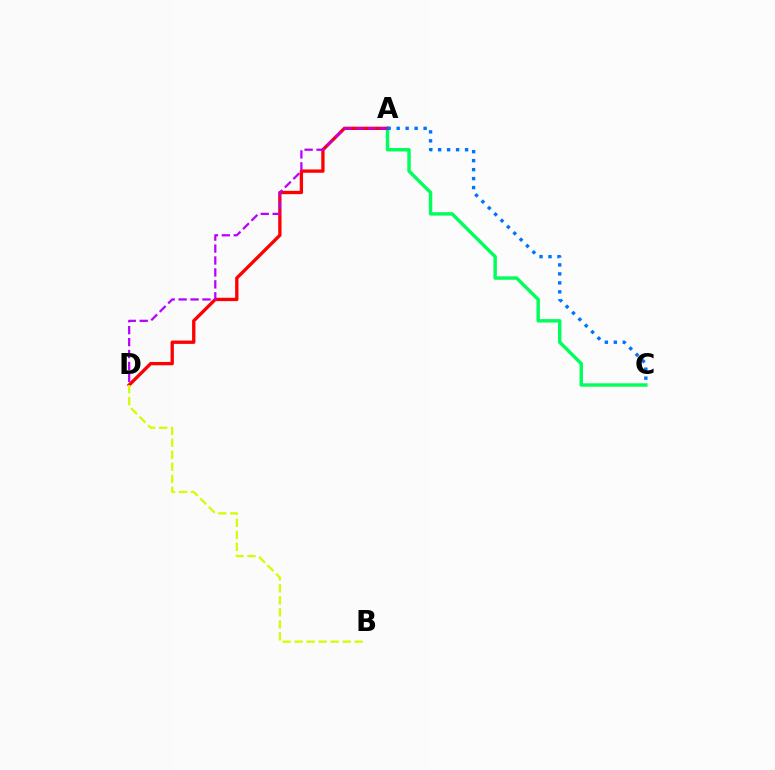{('A', 'C'): [{'color': '#00ff5c', 'line_style': 'solid', 'thickness': 2.47}, {'color': '#0074ff', 'line_style': 'dotted', 'thickness': 2.44}], ('A', 'D'): [{'color': '#ff0000', 'line_style': 'solid', 'thickness': 2.39}, {'color': '#b900ff', 'line_style': 'dashed', 'thickness': 1.62}], ('B', 'D'): [{'color': '#d1ff00', 'line_style': 'dashed', 'thickness': 1.63}]}